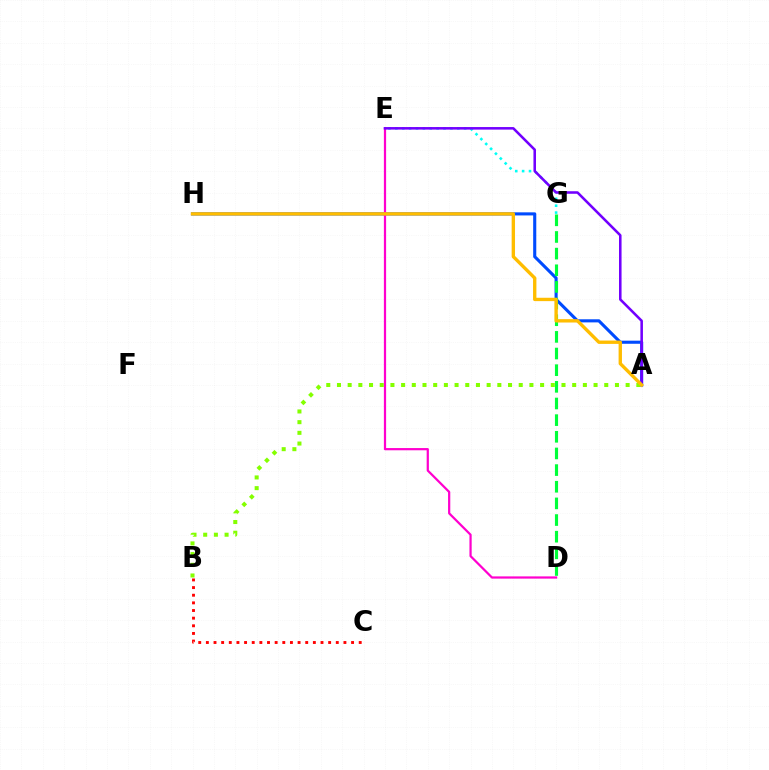{('A', 'H'): [{'color': '#004bff', 'line_style': 'solid', 'thickness': 2.23}, {'color': '#ffbd00', 'line_style': 'solid', 'thickness': 2.42}], ('D', 'G'): [{'color': '#00ff39', 'line_style': 'dashed', 'thickness': 2.26}], ('D', 'E'): [{'color': '#ff00cf', 'line_style': 'solid', 'thickness': 1.6}], ('B', 'C'): [{'color': '#ff0000', 'line_style': 'dotted', 'thickness': 2.08}], ('E', 'G'): [{'color': '#00fff6', 'line_style': 'dotted', 'thickness': 1.87}], ('A', 'E'): [{'color': '#7200ff', 'line_style': 'solid', 'thickness': 1.84}], ('A', 'B'): [{'color': '#84ff00', 'line_style': 'dotted', 'thickness': 2.9}]}